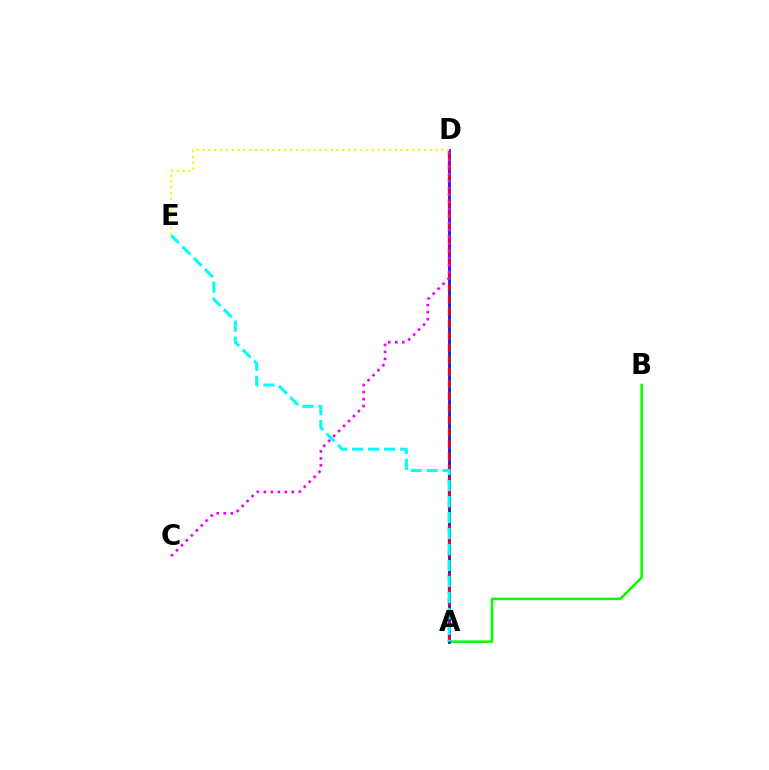{('A', 'B'): [{'color': '#08ff00', 'line_style': 'solid', 'thickness': 1.85}], ('A', 'D'): [{'color': '#0010ff', 'line_style': 'solid', 'thickness': 1.94}, {'color': '#ff0000', 'line_style': 'dashed', 'thickness': 1.64}], ('A', 'E'): [{'color': '#00fff6', 'line_style': 'dashed', 'thickness': 2.17}], ('C', 'D'): [{'color': '#ee00ff', 'line_style': 'dotted', 'thickness': 1.9}], ('D', 'E'): [{'color': '#fcf500', 'line_style': 'dotted', 'thickness': 1.58}]}